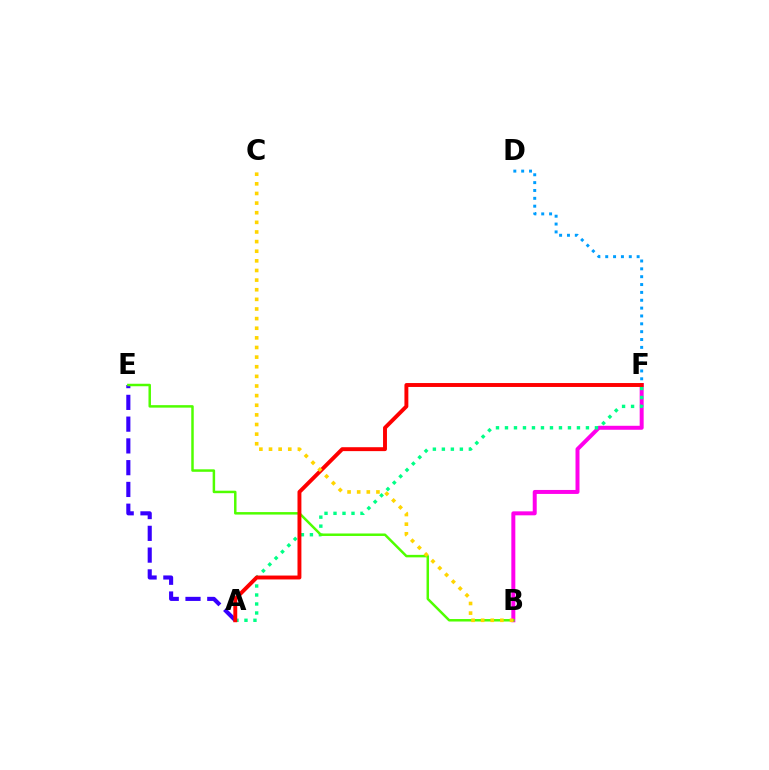{('B', 'F'): [{'color': '#ff00ed', 'line_style': 'solid', 'thickness': 2.86}], ('A', 'F'): [{'color': '#00ff86', 'line_style': 'dotted', 'thickness': 2.44}, {'color': '#ff0000', 'line_style': 'solid', 'thickness': 2.82}], ('A', 'E'): [{'color': '#3700ff', 'line_style': 'dashed', 'thickness': 2.96}], ('B', 'E'): [{'color': '#4fff00', 'line_style': 'solid', 'thickness': 1.79}], ('B', 'C'): [{'color': '#ffd500', 'line_style': 'dotted', 'thickness': 2.62}], ('D', 'F'): [{'color': '#009eff', 'line_style': 'dotted', 'thickness': 2.13}]}